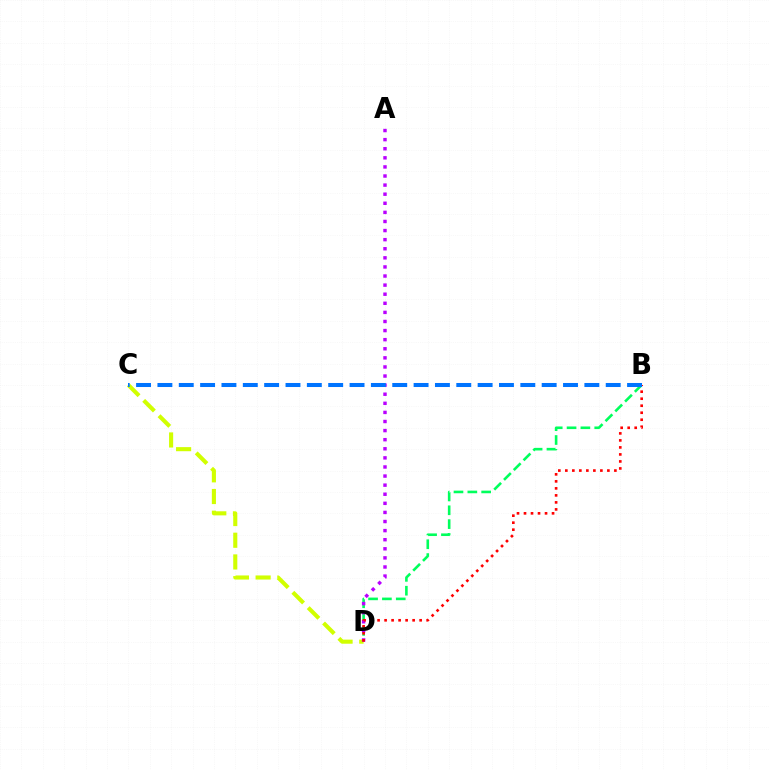{('B', 'D'): [{'color': '#00ff5c', 'line_style': 'dashed', 'thickness': 1.88}, {'color': '#ff0000', 'line_style': 'dotted', 'thickness': 1.9}], ('C', 'D'): [{'color': '#d1ff00', 'line_style': 'dashed', 'thickness': 2.95}], ('A', 'D'): [{'color': '#b900ff', 'line_style': 'dotted', 'thickness': 2.47}], ('B', 'C'): [{'color': '#0074ff', 'line_style': 'dashed', 'thickness': 2.9}]}